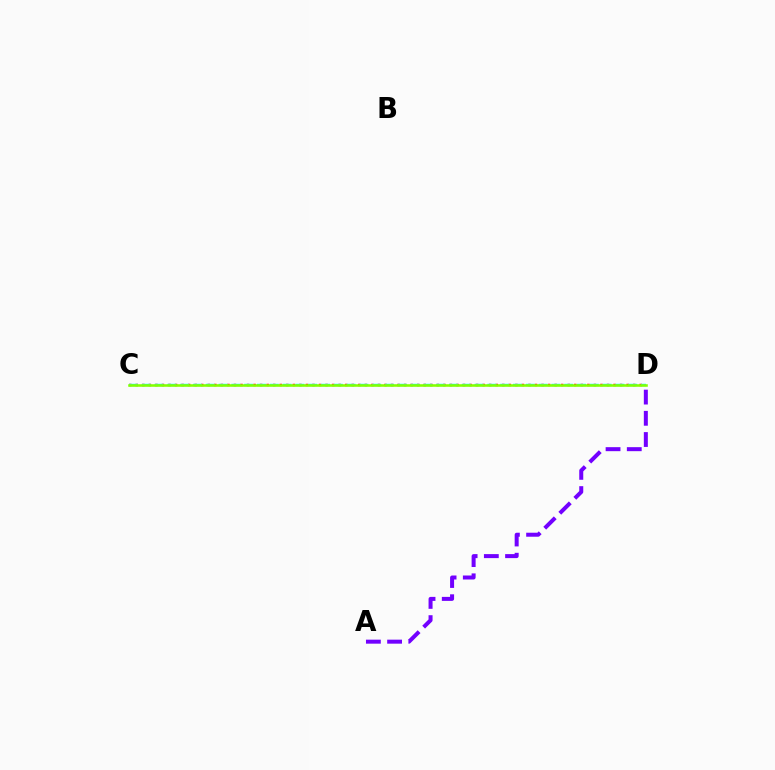{('C', 'D'): [{'color': '#ff0000', 'line_style': 'dotted', 'thickness': 1.78}, {'color': '#00fff6', 'line_style': 'dashed', 'thickness': 1.74}, {'color': '#84ff00', 'line_style': 'solid', 'thickness': 1.85}], ('A', 'D'): [{'color': '#7200ff', 'line_style': 'dashed', 'thickness': 2.88}]}